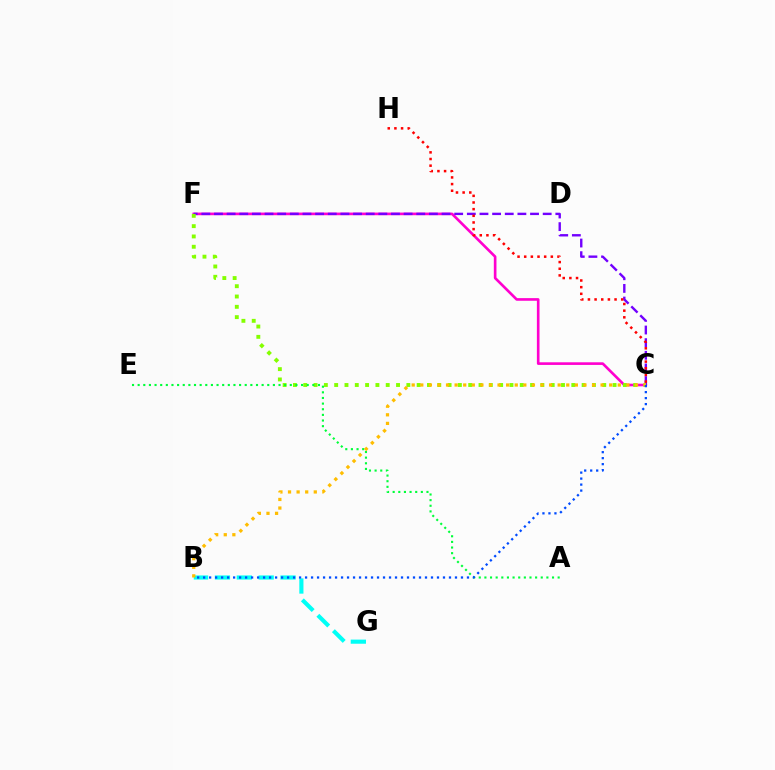{('C', 'F'): [{'color': '#ff00cf', 'line_style': 'solid', 'thickness': 1.9}, {'color': '#7200ff', 'line_style': 'dashed', 'thickness': 1.72}, {'color': '#84ff00', 'line_style': 'dotted', 'thickness': 2.8}], ('A', 'E'): [{'color': '#00ff39', 'line_style': 'dotted', 'thickness': 1.53}], ('B', 'G'): [{'color': '#00fff6', 'line_style': 'dashed', 'thickness': 2.97}], ('B', 'C'): [{'color': '#ffbd00', 'line_style': 'dotted', 'thickness': 2.33}, {'color': '#004bff', 'line_style': 'dotted', 'thickness': 1.63}], ('C', 'H'): [{'color': '#ff0000', 'line_style': 'dotted', 'thickness': 1.81}]}